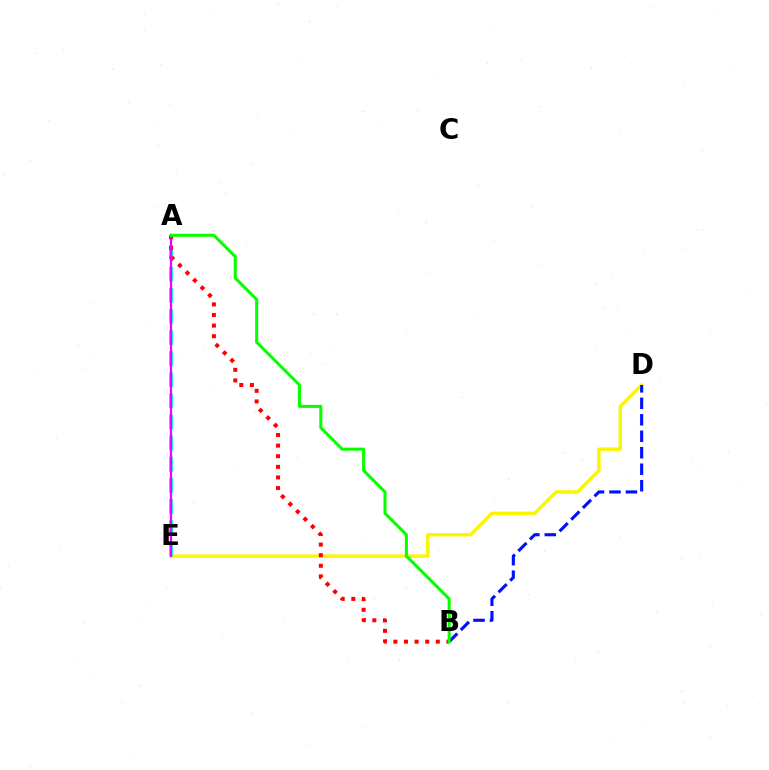{('D', 'E'): [{'color': '#fcf500', 'line_style': 'solid', 'thickness': 2.45}], ('A', 'E'): [{'color': '#00fff6', 'line_style': 'dashed', 'thickness': 2.87}, {'color': '#ee00ff', 'line_style': 'solid', 'thickness': 1.62}], ('B', 'D'): [{'color': '#0010ff', 'line_style': 'dashed', 'thickness': 2.24}], ('A', 'B'): [{'color': '#ff0000', 'line_style': 'dotted', 'thickness': 2.88}, {'color': '#08ff00', 'line_style': 'solid', 'thickness': 2.19}]}